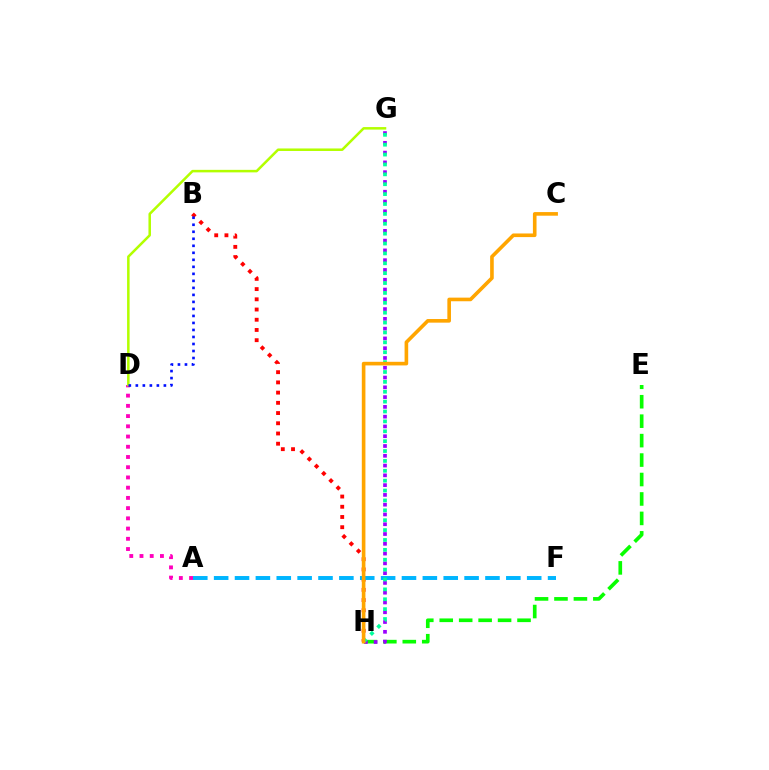{('E', 'H'): [{'color': '#08ff00', 'line_style': 'dashed', 'thickness': 2.64}], ('A', 'D'): [{'color': '#ff00bd', 'line_style': 'dotted', 'thickness': 2.78}], ('B', 'H'): [{'color': '#ff0000', 'line_style': 'dotted', 'thickness': 2.78}], ('D', 'G'): [{'color': '#b3ff00', 'line_style': 'solid', 'thickness': 1.81}], ('G', 'H'): [{'color': '#9b00ff', 'line_style': 'dotted', 'thickness': 2.66}, {'color': '#00ff9d', 'line_style': 'dotted', 'thickness': 2.68}], ('A', 'F'): [{'color': '#00b5ff', 'line_style': 'dashed', 'thickness': 2.84}], ('B', 'D'): [{'color': '#0010ff', 'line_style': 'dotted', 'thickness': 1.91}], ('C', 'H'): [{'color': '#ffa500', 'line_style': 'solid', 'thickness': 2.61}]}